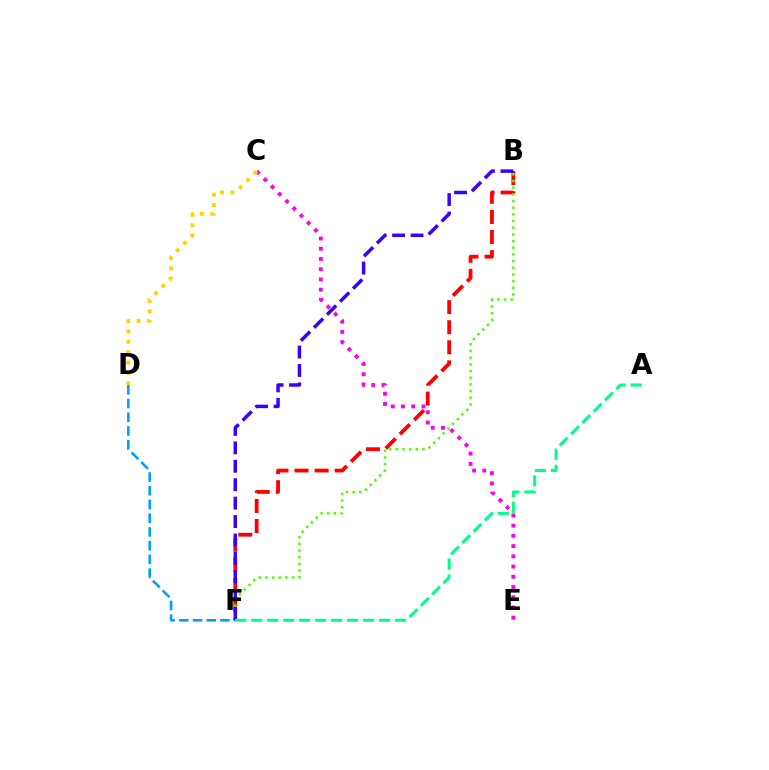{('B', 'F'): [{'color': '#ff0000', 'line_style': 'dashed', 'thickness': 2.73}, {'color': '#4fff00', 'line_style': 'dotted', 'thickness': 1.81}, {'color': '#3700ff', 'line_style': 'dashed', 'thickness': 2.5}], ('D', 'F'): [{'color': '#009eff', 'line_style': 'dashed', 'thickness': 1.87}], ('C', 'E'): [{'color': '#ff00ed', 'line_style': 'dotted', 'thickness': 2.78}], ('C', 'D'): [{'color': '#ffd500', 'line_style': 'dotted', 'thickness': 2.82}], ('A', 'F'): [{'color': '#00ff86', 'line_style': 'dashed', 'thickness': 2.17}]}